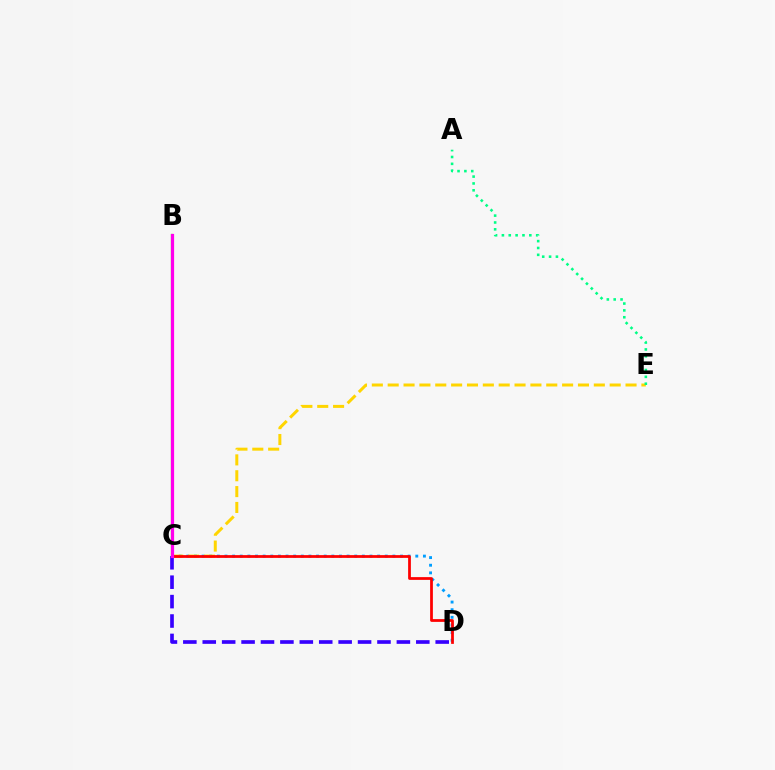{('C', 'D'): [{'color': '#009eff', 'line_style': 'dotted', 'thickness': 2.07}, {'color': '#3700ff', 'line_style': 'dashed', 'thickness': 2.64}, {'color': '#ff0000', 'line_style': 'solid', 'thickness': 1.98}], ('C', 'E'): [{'color': '#ffd500', 'line_style': 'dashed', 'thickness': 2.15}], ('A', 'E'): [{'color': '#00ff86', 'line_style': 'dotted', 'thickness': 1.86}], ('B', 'C'): [{'color': '#4fff00', 'line_style': 'solid', 'thickness': 1.61}, {'color': '#ff00ed', 'line_style': 'solid', 'thickness': 2.31}]}